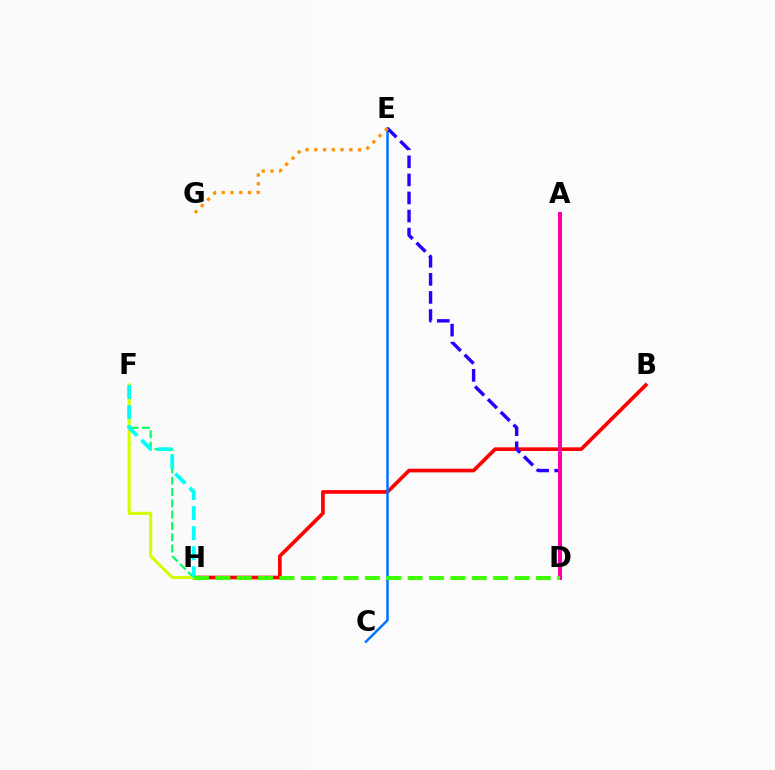{('B', 'H'): [{'color': '#ff0000', 'line_style': 'solid', 'thickness': 2.64}], ('C', 'E'): [{'color': '#0074ff', 'line_style': 'solid', 'thickness': 1.79}], ('F', 'H'): [{'color': '#00ff5c', 'line_style': 'dashed', 'thickness': 1.54}, {'color': '#d1ff00', 'line_style': 'solid', 'thickness': 2.2}, {'color': '#00fff6', 'line_style': 'dashed', 'thickness': 2.73}], ('D', 'E'): [{'color': '#2500ff', 'line_style': 'dashed', 'thickness': 2.45}], ('E', 'G'): [{'color': '#ff9400', 'line_style': 'dotted', 'thickness': 2.38}], ('A', 'D'): [{'color': '#b900ff', 'line_style': 'solid', 'thickness': 2.8}, {'color': '#ff00ac', 'line_style': 'solid', 'thickness': 2.83}], ('D', 'H'): [{'color': '#3dff00', 'line_style': 'dashed', 'thickness': 2.9}]}